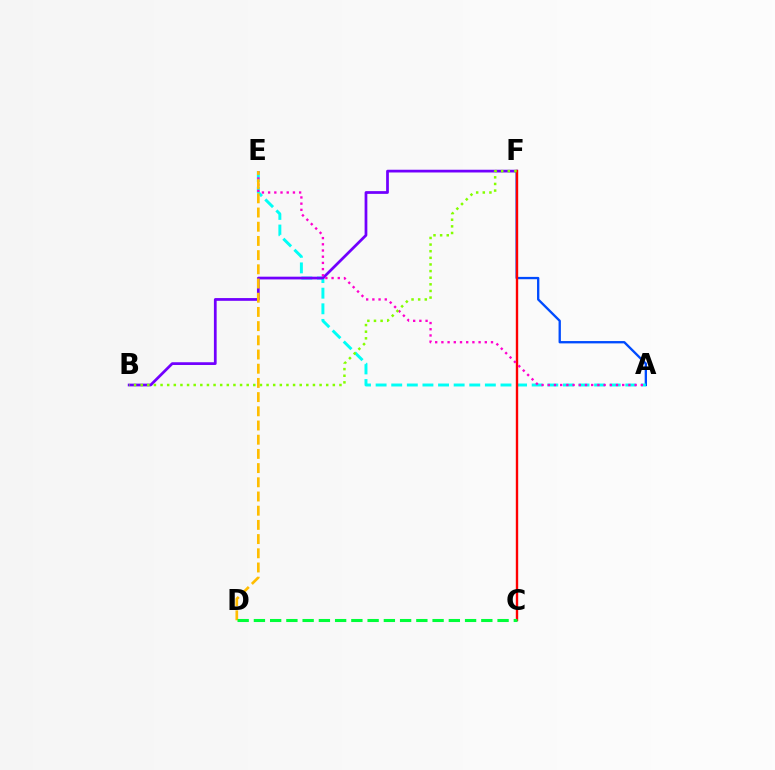{('A', 'F'): [{'color': '#004bff', 'line_style': 'solid', 'thickness': 1.68}], ('A', 'E'): [{'color': '#00fff6', 'line_style': 'dashed', 'thickness': 2.12}, {'color': '#ff00cf', 'line_style': 'dotted', 'thickness': 1.69}], ('B', 'F'): [{'color': '#7200ff', 'line_style': 'solid', 'thickness': 1.97}, {'color': '#84ff00', 'line_style': 'dotted', 'thickness': 1.8}], ('C', 'F'): [{'color': '#ff0000', 'line_style': 'solid', 'thickness': 1.71}], ('D', 'E'): [{'color': '#ffbd00', 'line_style': 'dashed', 'thickness': 1.93}], ('C', 'D'): [{'color': '#00ff39', 'line_style': 'dashed', 'thickness': 2.21}]}